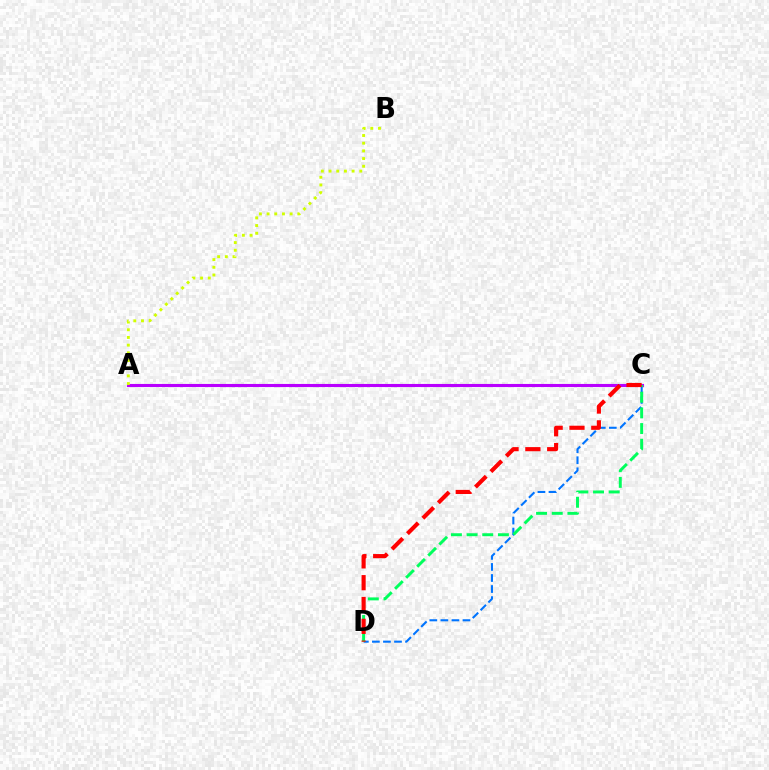{('C', 'D'): [{'color': '#0074ff', 'line_style': 'dashed', 'thickness': 1.5}, {'color': '#00ff5c', 'line_style': 'dashed', 'thickness': 2.13}, {'color': '#ff0000', 'line_style': 'dashed', 'thickness': 2.97}], ('A', 'C'): [{'color': '#b900ff', 'line_style': 'solid', 'thickness': 2.24}], ('A', 'B'): [{'color': '#d1ff00', 'line_style': 'dotted', 'thickness': 2.09}]}